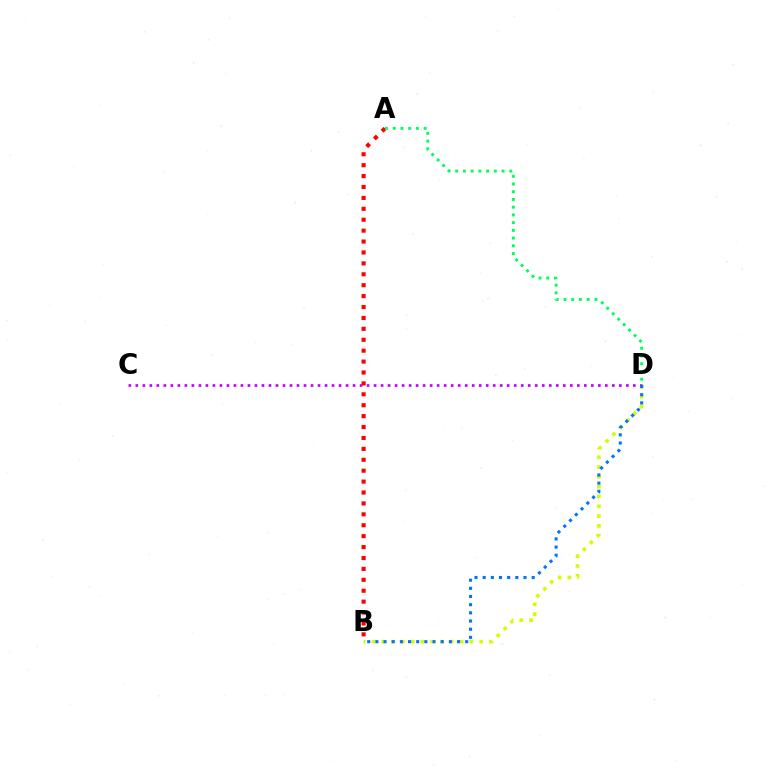{('B', 'D'): [{'color': '#d1ff00', 'line_style': 'dotted', 'thickness': 2.66}, {'color': '#0074ff', 'line_style': 'dotted', 'thickness': 2.22}], ('C', 'D'): [{'color': '#b900ff', 'line_style': 'dotted', 'thickness': 1.9}], ('A', 'B'): [{'color': '#ff0000', 'line_style': 'dotted', 'thickness': 2.96}], ('A', 'D'): [{'color': '#00ff5c', 'line_style': 'dotted', 'thickness': 2.1}]}